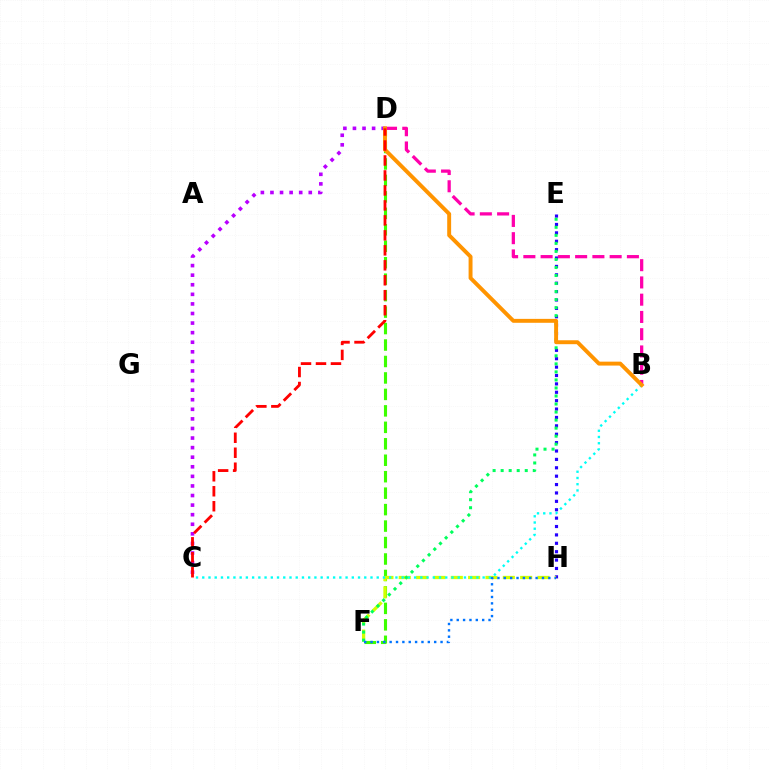{('E', 'H'): [{'color': '#2500ff', 'line_style': 'dotted', 'thickness': 2.28}], ('D', 'F'): [{'color': '#3dff00', 'line_style': 'dashed', 'thickness': 2.24}], ('F', 'H'): [{'color': '#d1ff00', 'line_style': 'dashed', 'thickness': 2.36}, {'color': '#0074ff', 'line_style': 'dotted', 'thickness': 1.73}], ('E', 'F'): [{'color': '#00ff5c', 'line_style': 'dotted', 'thickness': 2.18}], ('B', 'C'): [{'color': '#00fff6', 'line_style': 'dotted', 'thickness': 1.69}], ('C', 'D'): [{'color': '#b900ff', 'line_style': 'dotted', 'thickness': 2.6}, {'color': '#ff0000', 'line_style': 'dashed', 'thickness': 2.03}], ('B', 'D'): [{'color': '#ff00ac', 'line_style': 'dashed', 'thickness': 2.34}, {'color': '#ff9400', 'line_style': 'solid', 'thickness': 2.82}]}